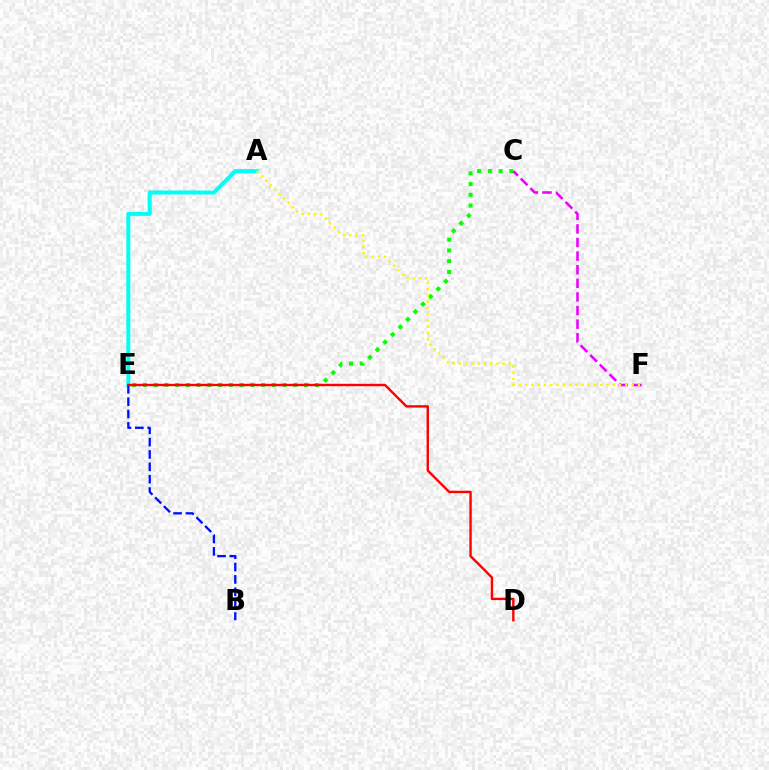{('C', 'E'): [{'color': '#08ff00', 'line_style': 'dotted', 'thickness': 2.92}], ('A', 'E'): [{'color': '#00fff6', 'line_style': 'solid', 'thickness': 2.87}], ('C', 'F'): [{'color': '#ee00ff', 'line_style': 'dashed', 'thickness': 1.85}], ('B', 'E'): [{'color': '#0010ff', 'line_style': 'dashed', 'thickness': 1.68}], ('D', 'E'): [{'color': '#ff0000', 'line_style': 'solid', 'thickness': 1.72}], ('A', 'F'): [{'color': '#fcf500', 'line_style': 'dotted', 'thickness': 1.7}]}